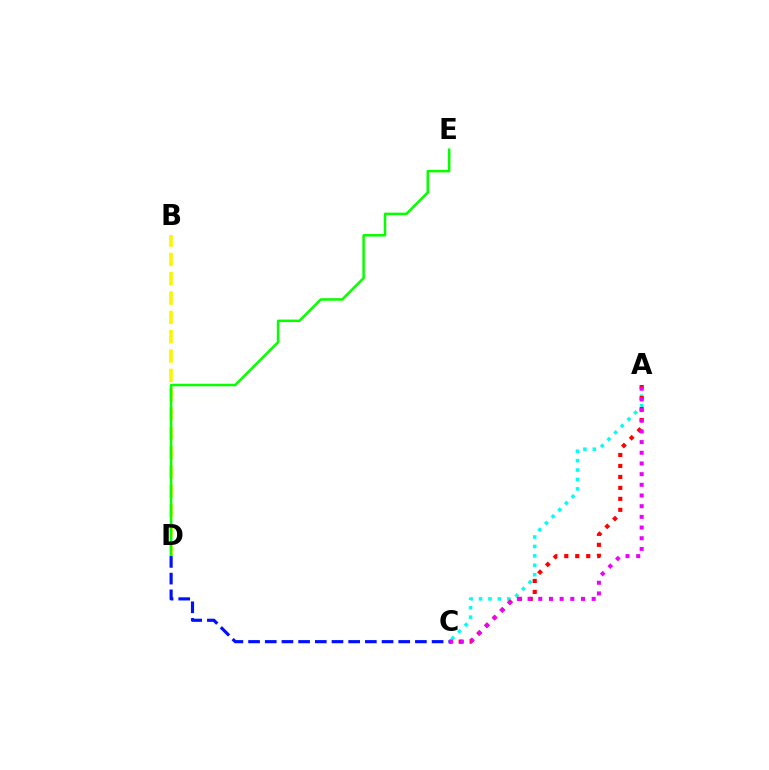{('A', 'C'): [{'color': '#00fff6', 'line_style': 'dotted', 'thickness': 2.56}, {'color': '#ff0000', 'line_style': 'dotted', 'thickness': 2.98}, {'color': '#ee00ff', 'line_style': 'dotted', 'thickness': 2.9}], ('B', 'D'): [{'color': '#fcf500', 'line_style': 'dashed', 'thickness': 2.62}], ('D', 'E'): [{'color': '#08ff00', 'line_style': 'solid', 'thickness': 1.82}], ('C', 'D'): [{'color': '#0010ff', 'line_style': 'dashed', 'thickness': 2.27}]}